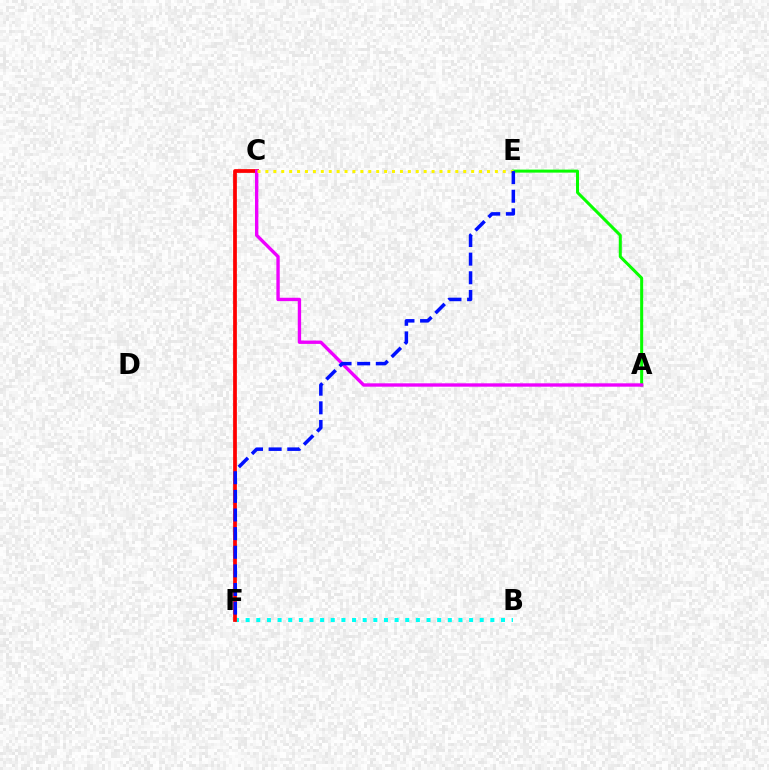{('B', 'F'): [{'color': '#00fff6', 'line_style': 'dotted', 'thickness': 2.89}], ('C', 'F'): [{'color': '#ff0000', 'line_style': 'solid', 'thickness': 2.7}], ('A', 'E'): [{'color': '#08ff00', 'line_style': 'solid', 'thickness': 2.17}], ('A', 'C'): [{'color': '#ee00ff', 'line_style': 'solid', 'thickness': 2.42}], ('C', 'E'): [{'color': '#fcf500', 'line_style': 'dotted', 'thickness': 2.15}], ('E', 'F'): [{'color': '#0010ff', 'line_style': 'dashed', 'thickness': 2.53}]}